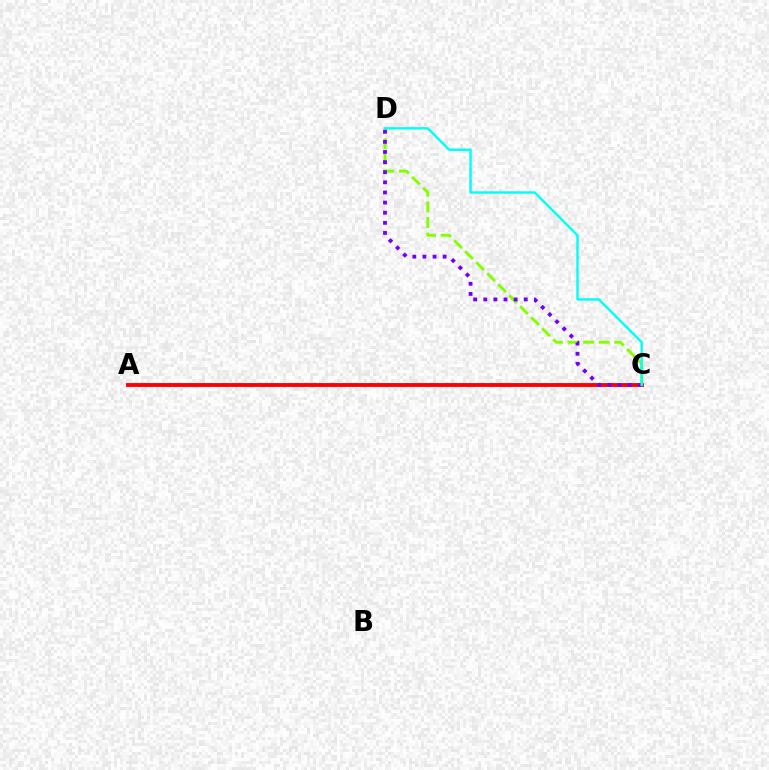{('A', 'C'): [{'color': '#ff0000', 'line_style': 'solid', 'thickness': 2.79}], ('C', 'D'): [{'color': '#84ff00', 'line_style': 'dashed', 'thickness': 2.12}, {'color': '#7200ff', 'line_style': 'dotted', 'thickness': 2.75}, {'color': '#00fff6', 'line_style': 'solid', 'thickness': 1.73}]}